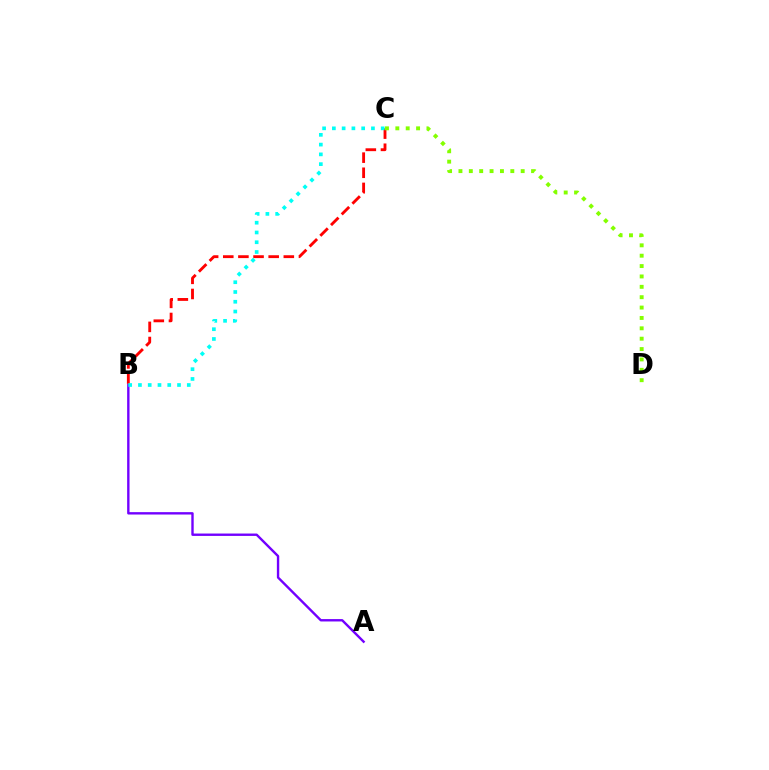{('B', 'C'): [{'color': '#ff0000', 'line_style': 'dashed', 'thickness': 2.06}, {'color': '#00fff6', 'line_style': 'dotted', 'thickness': 2.65}], ('A', 'B'): [{'color': '#7200ff', 'line_style': 'solid', 'thickness': 1.72}], ('C', 'D'): [{'color': '#84ff00', 'line_style': 'dotted', 'thickness': 2.82}]}